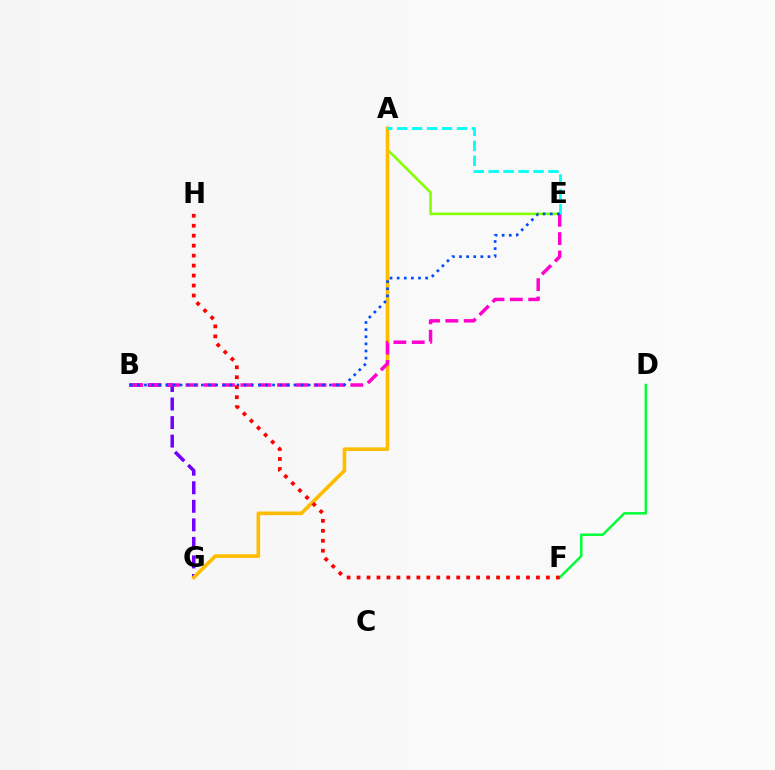{('B', 'G'): [{'color': '#7200ff', 'line_style': 'dashed', 'thickness': 2.52}], ('A', 'E'): [{'color': '#84ff00', 'line_style': 'solid', 'thickness': 1.86}, {'color': '#00fff6', 'line_style': 'dashed', 'thickness': 2.03}], ('A', 'G'): [{'color': '#ffbd00', 'line_style': 'solid', 'thickness': 2.62}], ('D', 'F'): [{'color': '#00ff39', 'line_style': 'solid', 'thickness': 1.79}], ('B', 'E'): [{'color': '#ff00cf', 'line_style': 'dashed', 'thickness': 2.49}, {'color': '#004bff', 'line_style': 'dotted', 'thickness': 1.93}], ('F', 'H'): [{'color': '#ff0000', 'line_style': 'dotted', 'thickness': 2.71}]}